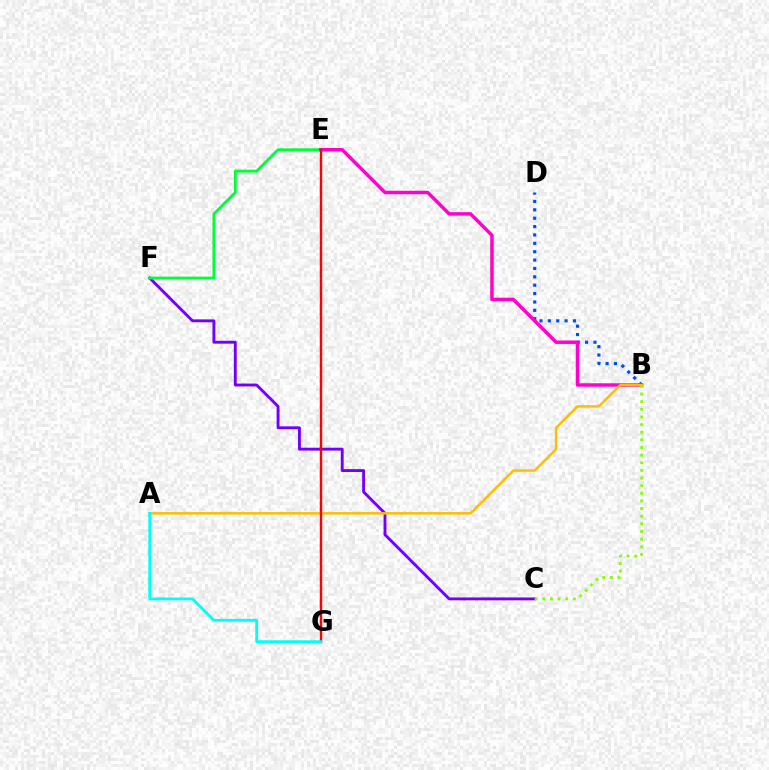{('B', 'D'): [{'color': '#004bff', 'line_style': 'dotted', 'thickness': 2.28}], ('C', 'F'): [{'color': '#7200ff', 'line_style': 'solid', 'thickness': 2.07}], ('E', 'F'): [{'color': '#00ff39', 'line_style': 'solid', 'thickness': 2.06}], ('B', 'E'): [{'color': '#ff00cf', 'line_style': 'solid', 'thickness': 2.49}], ('A', 'B'): [{'color': '#ffbd00', 'line_style': 'solid', 'thickness': 1.8}], ('E', 'G'): [{'color': '#ff0000', 'line_style': 'solid', 'thickness': 1.74}], ('B', 'C'): [{'color': '#84ff00', 'line_style': 'dotted', 'thickness': 2.07}], ('A', 'G'): [{'color': '#00fff6', 'line_style': 'solid', 'thickness': 2.02}]}